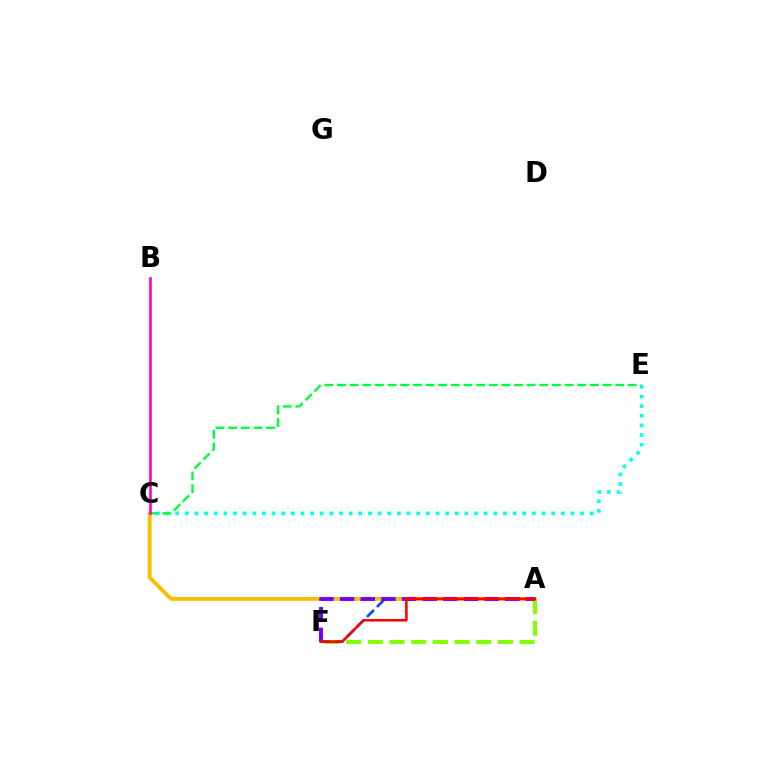{('C', 'E'): [{'color': '#00fff6', 'line_style': 'dotted', 'thickness': 2.62}, {'color': '#00ff39', 'line_style': 'dashed', 'thickness': 1.72}], ('A', 'F'): [{'color': '#84ff00', 'line_style': 'dashed', 'thickness': 2.95}, {'color': '#004bff', 'line_style': 'dashed', 'thickness': 1.92}, {'color': '#7200ff', 'line_style': 'dashed', 'thickness': 2.8}, {'color': '#ff0000', 'line_style': 'solid', 'thickness': 1.84}], ('A', 'C'): [{'color': '#ffbd00', 'line_style': 'solid', 'thickness': 2.78}], ('B', 'C'): [{'color': '#ff00cf', 'line_style': 'solid', 'thickness': 1.89}]}